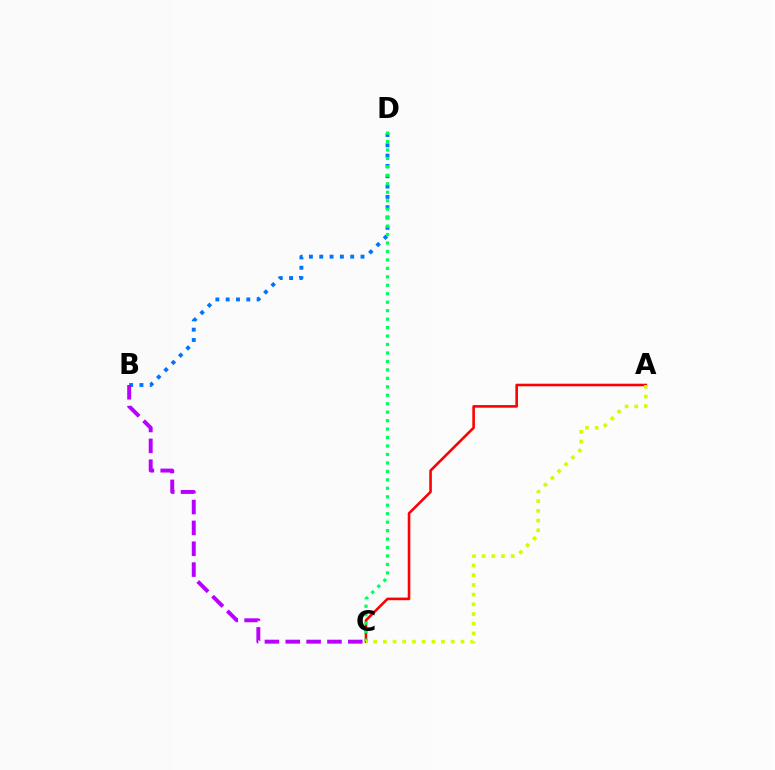{('A', 'C'): [{'color': '#ff0000', 'line_style': 'solid', 'thickness': 1.87}, {'color': '#d1ff00', 'line_style': 'dotted', 'thickness': 2.64}], ('B', 'D'): [{'color': '#0074ff', 'line_style': 'dotted', 'thickness': 2.8}], ('C', 'D'): [{'color': '#00ff5c', 'line_style': 'dotted', 'thickness': 2.3}], ('B', 'C'): [{'color': '#b900ff', 'line_style': 'dashed', 'thickness': 2.83}]}